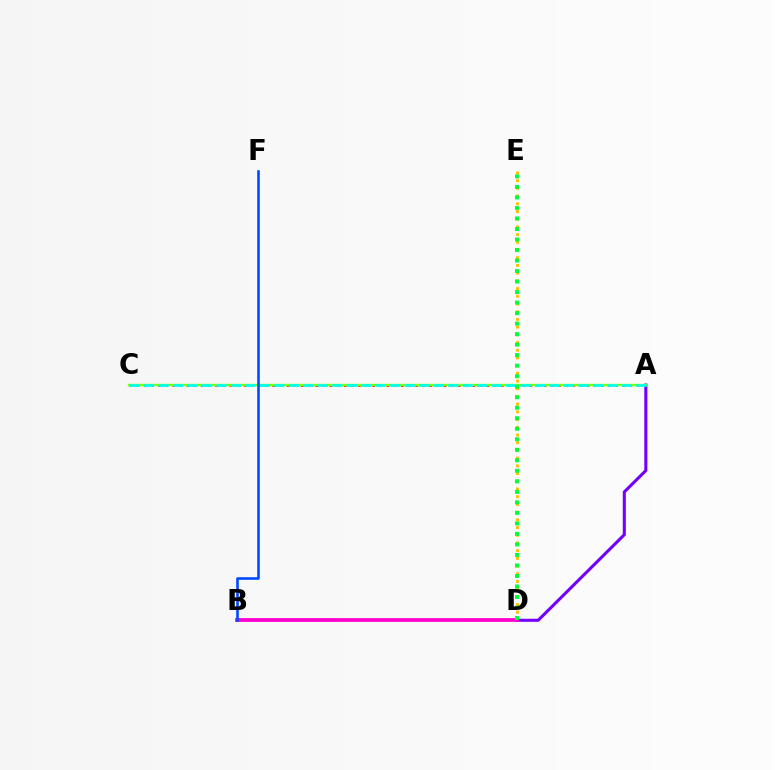{('A', 'D'): [{'color': '#7200ff', 'line_style': 'solid', 'thickness': 2.21}], ('D', 'E'): [{'color': '#ffbd00', 'line_style': 'dotted', 'thickness': 2.09}, {'color': '#00ff39', 'line_style': 'dotted', 'thickness': 2.86}], ('A', 'C'): [{'color': '#ff0000', 'line_style': 'dotted', 'thickness': 1.94}, {'color': '#84ff00', 'line_style': 'solid', 'thickness': 1.71}, {'color': '#00fff6', 'line_style': 'dashed', 'thickness': 1.97}], ('B', 'D'): [{'color': '#ff00cf', 'line_style': 'solid', 'thickness': 2.72}], ('B', 'F'): [{'color': '#004bff', 'line_style': 'solid', 'thickness': 1.89}]}